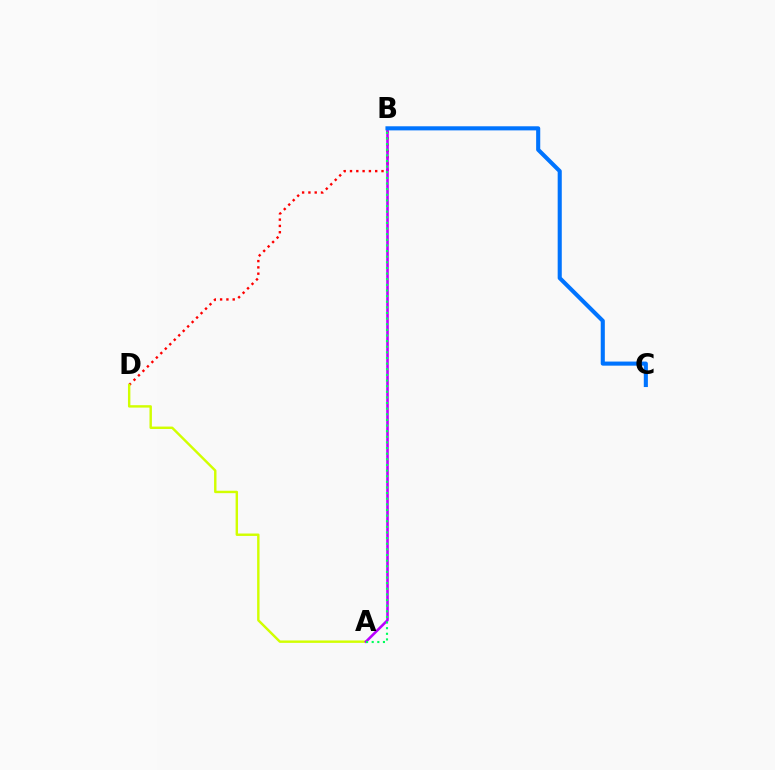{('B', 'D'): [{'color': '#ff0000', 'line_style': 'dotted', 'thickness': 1.71}], ('A', 'D'): [{'color': '#d1ff00', 'line_style': 'solid', 'thickness': 1.74}], ('A', 'B'): [{'color': '#b900ff', 'line_style': 'solid', 'thickness': 1.86}, {'color': '#00ff5c', 'line_style': 'dotted', 'thickness': 1.53}], ('B', 'C'): [{'color': '#0074ff', 'line_style': 'solid', 'thickness': 2.95}]}